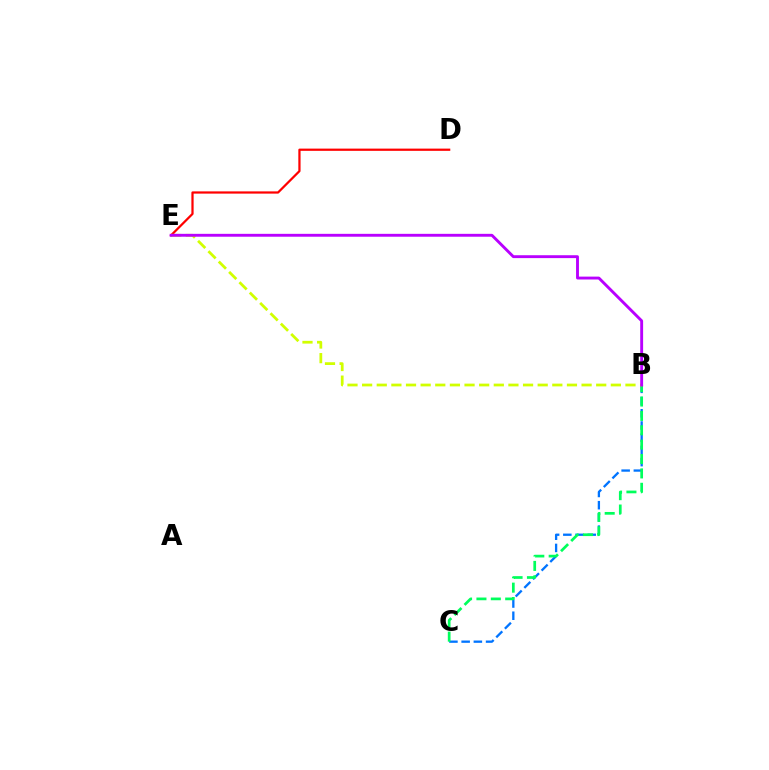{('D', 'E'): [{'color': '#ff0000', 'line_style': 'solid', 'thickness': 1.61}], ('B', 'C'): [{'color': '#0074ff', 'line_style': 'dashed', 'thickness': 1.66}, {'color': '#00ff5c', 'line_style': 'dashed', 'thickness': 1.95}], ('B', 'E'): [{'color': '#d1ff00', 'line_style': 'dashed', 'thickness': 1.99}, {'color': '#b900ff', 'line_style': 'solid', 'thickness': 2.08}]}